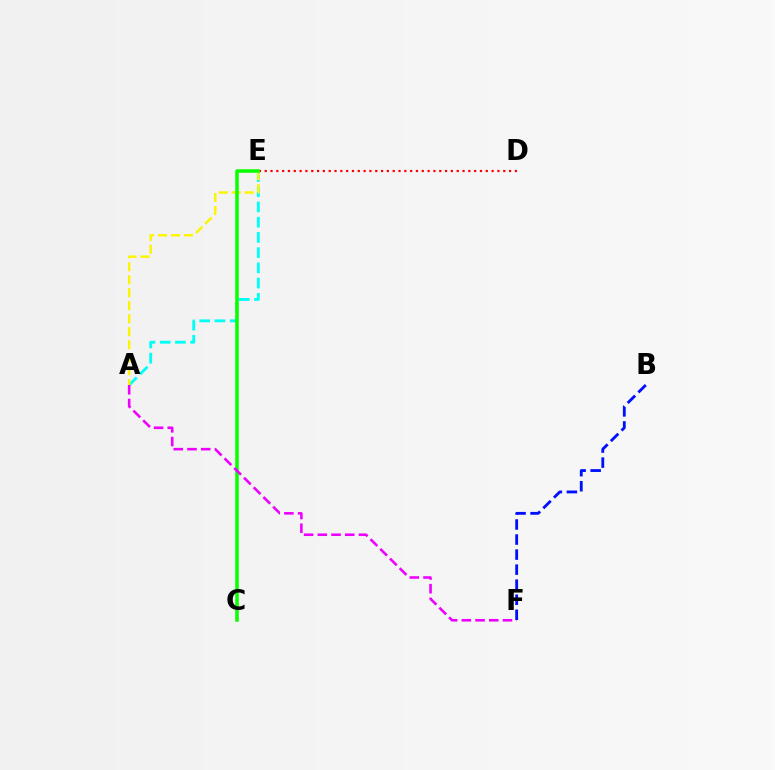{('D', 'E'): [{'color': '#ff0000', 'line_style': 'dotted', 'thickness': 1.58}], ('A', 'E'): [{'color': '#00fff6', 'line_style': 'dashed', 'thickness': 2.07}, {'color': '#fcf500', 'line_style': 'dashed', 'thickness': 1.76}], ('C', 'E'): [{'color': '#08ff00', 'line_style': 'solid', 'thickness': 2.52}], ('A', 'F'): [{'color': '#ee00ff', 'line_style': 'dashed', 'thickness': 1.86}], ('B', 'F'): [{'color': '#0010ff', 'line_style': 'dashed', 'thickness': 2.04}]}